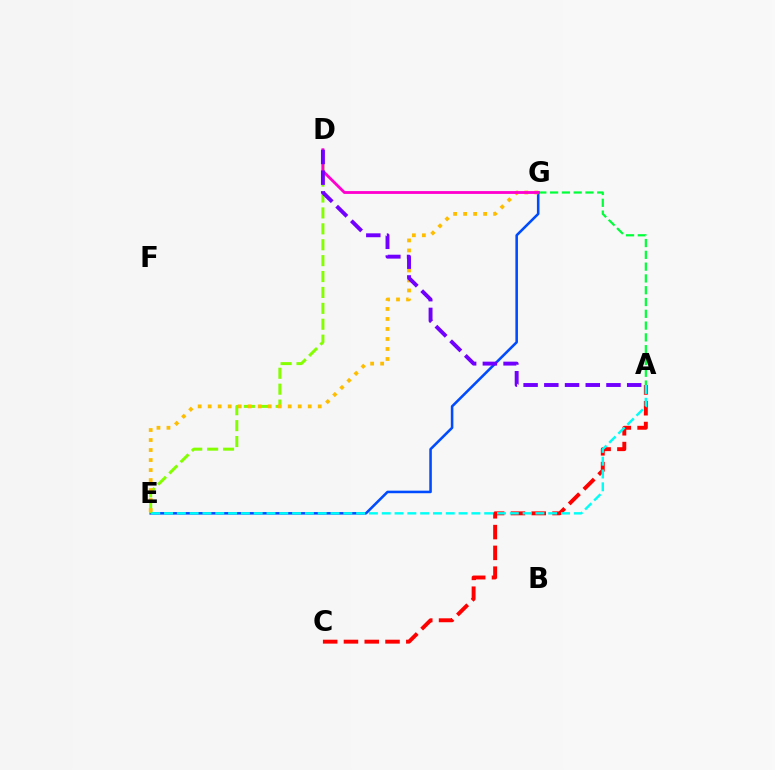{('A', 'G'): [{'color': '#00ff39', 'line_style': 'dashed', 'thickness': 1.6}], ('A', 'C'): [{'color': '#ff0000', 'line_style': 'dashed', 'thickness': 2.82}], ('E', 'G'): [{'color': '#004bff', 'line_style': 'solid', 'thickness': 1.85}, {'color': '#ffbd00', 'line_style': 'dotted', 'thickness': 2.72}], ('D', 'E'): [{'color': '#84ff00', 'line_style': 'dashed', 'thickness': 2.16}], ('D', 'G'): [{'color': '#ff00cf', 'line_style': 'solid', 'thickness': 2.04}], ('A', 'E'): [{'color': '#00fff6', 'line_style': 'dashed', 'thickness': 1.74}], ('A', 'D'): [{'color': '#7200ff', 'line_style': 'dashed', 'thickness': 2.81}]}